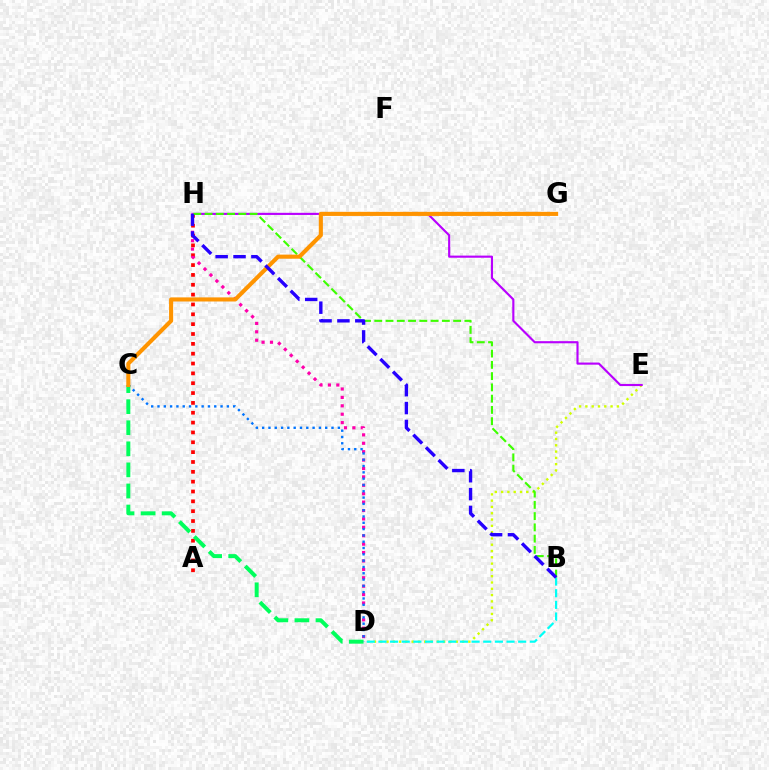{('D', 'E'): [{'color': '#d1ff00', 'line_style': 'dotted', 'thickness': 1.71}], ('B', 'D'): [{'color': '#00fff6', 'line_style': 'dashed', 'thickness': 1.58}], ('A', 'H'): [{'color': '#ff0000', 'line_style': 'dotted', 'thickness': 2.67}], ('C', 'D'): [{'color': '#00ff5c', 'line_style': 'dashed', 'thickness': 2.86}, {'color': '#0074ff', 'line_style': 'dotted', 'thickness': 1.71}], ('D', 'H'): [{'color': '#ff00ac', 'line_style': 'dotted', 'thickness': 2.28}], ('E', 'H'): [{'color': '#b900ff', 'line_style': 'solid', 'thickness': 1.54}], ('B', 'H'): [{'color': '#3dff00', 'line_style': 'dashed', 'thickness': 1.53}, {'color': '#2500ff', 'line_style': 'dashed', 'thickness': 2.43}], ('C', 'G'): [{'color': '#ff9400', 'line_style': 'solid', 'thickness': 2.95}]}